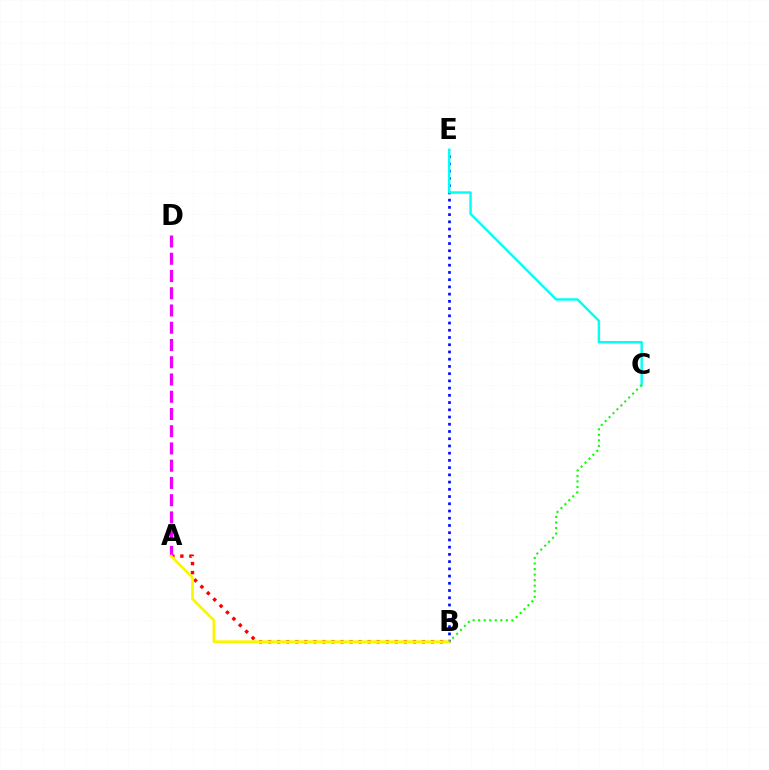{('A', 'B'): [{'color': '#ff0000', 'line_style': 'dotted', 'thickness': 2.46}, {'color': '#fcf500', 'line_style': 'solid', 'thickness': 1.92}], ('B', 'E'): [{'color': '#0010ff', 'line_style': 'dotted', 'thickness': 1.96}], ('A', 'D'): [{'color': '#ee00ff', 'line_style': 'dashed', 'thickness': 2.34}], ('C', 'E'): [{'color': '#00fff6', 'line_style': 'solid', 'thickness': 1.74}], ('B', 'C'): [{'color': '#08ff00', 'line_style': 'dotted', 'thickness': 1.51}]}